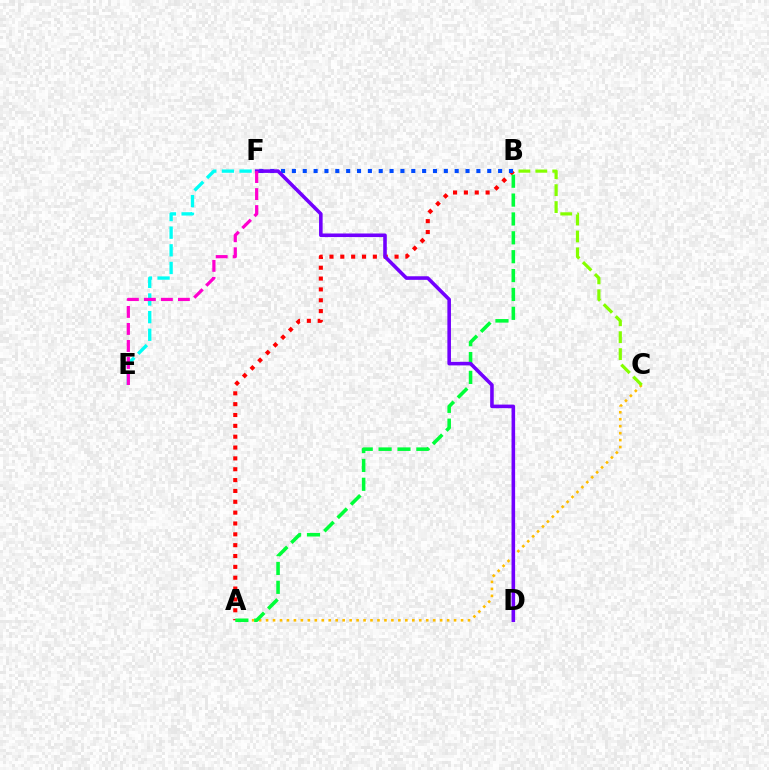{('A', 'B'): [{'color': '#ff0000', 'line_style': 'dotted', 'thickness': 2.95}, {'color': '#00ff39', 'line_style': 'dashed', 'thickness': 2.56}], ('A', 'C'): [{'color': '#ffbd00', 'line_style': 'dotted', 'thickness': 1.89}], ('B', 'F'): [{'color': '#004bff', 'line_style': 'dotted', 'thickness': 2.95}], ('E', 'F'): [{'color': '#00fff6', 'line_style': 'dashed', 'thickness': 2.4}, {'color': '#ff00cf', 'line_style': 'dashed', 'thickness': 2.31}], ('B', 'C'): [{'color': '#84ff00', 'line_style': 'dashed', 'thickness': 2.3}], ('D', 'F'): [{'color': '#7200ff', 'line_style': 'solid', 'thickness': 2.58}]}